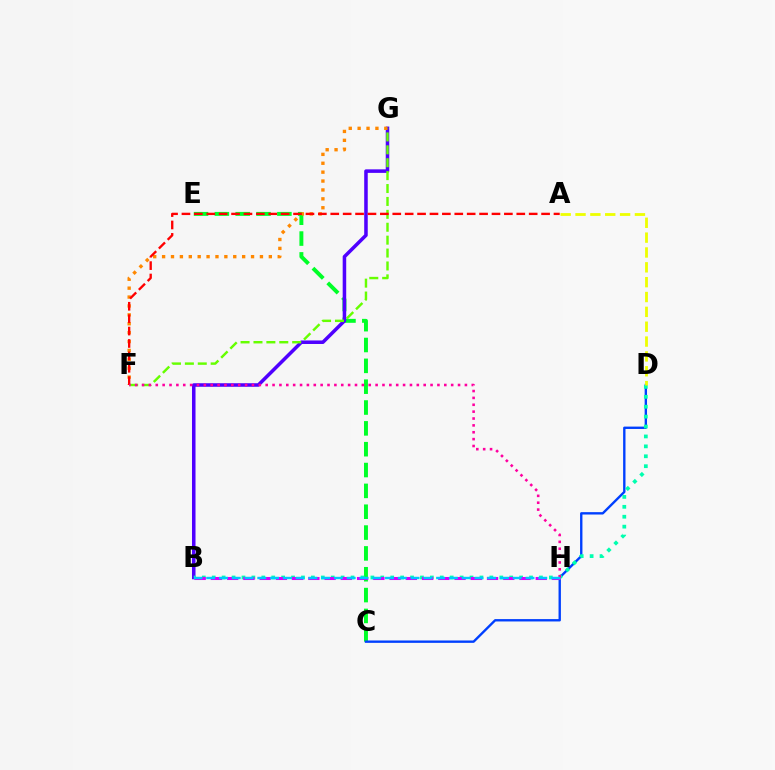{('C', 'E'): [{'color': '#00ff27', 'line_style': 'dashed', 'thickness': 2.83}], ('B', 'G'): [{'color': '#4f00ff', 'line_style': 'solid', 'thickness': 2.54}], ('C', 'D'): [{'color': '#003fff', 'line_style': 'solid', 'thickness': 1.71}], ('F', 'G'): [{'color': '#ff8800', 'line_style': 'dotted', 'thickness': 2.42}, {'color': '#66ff00', 'line_style': 'dashed', 'thickness': 1.75}], ('A', 'F'): [{'color': '#ff0000', 'line_style': 'dashed', 'thickness': 1.68}], ('B', 'D'): [{'color': '#00ffaf', 'line_style': 'dotted', 'thickness': 2.69}], ('F', 'H'): [{'color': '#ff00a0', 'line_style': 'dotted', 'thickness': 1.87}], ('B', 'H'): [{'color': '#d600ff', 'line_style': 'dashed', 'thickness': 2.21}, {'color': '#00c7ff', 'line_style': 'dashed', 'thickness': 1.74}], ('A', 'D'): [{'color': '#eeff00', 'line_style': 'dashed', 'thickness': 2.02}]}